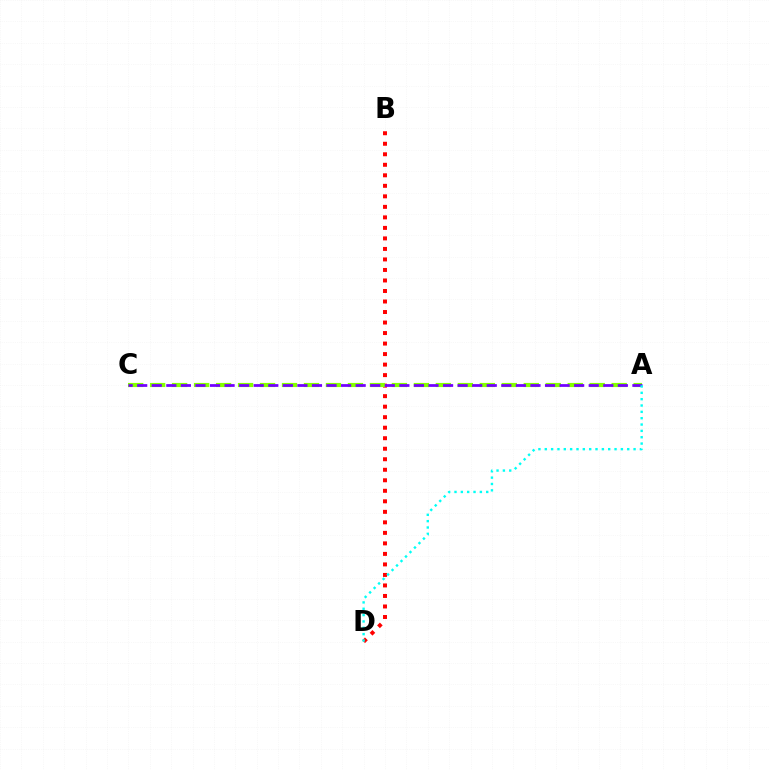{('B', 'D'): [{'color': '#ff0000', 'line_style': 'dotted', 'thickness': 2.86}], ('A', 'C'): [{'color': '#84ff00', 'line_style': 'dashed', 'thickness': 2.99}, {'color': '#7200ff', 'line_style': 'dashed', 'thickness': 1.98}], ('A', 'D'): [{'color': '#00fff6', 'line_style': 'dotted', 'thickness': 1.72}]}